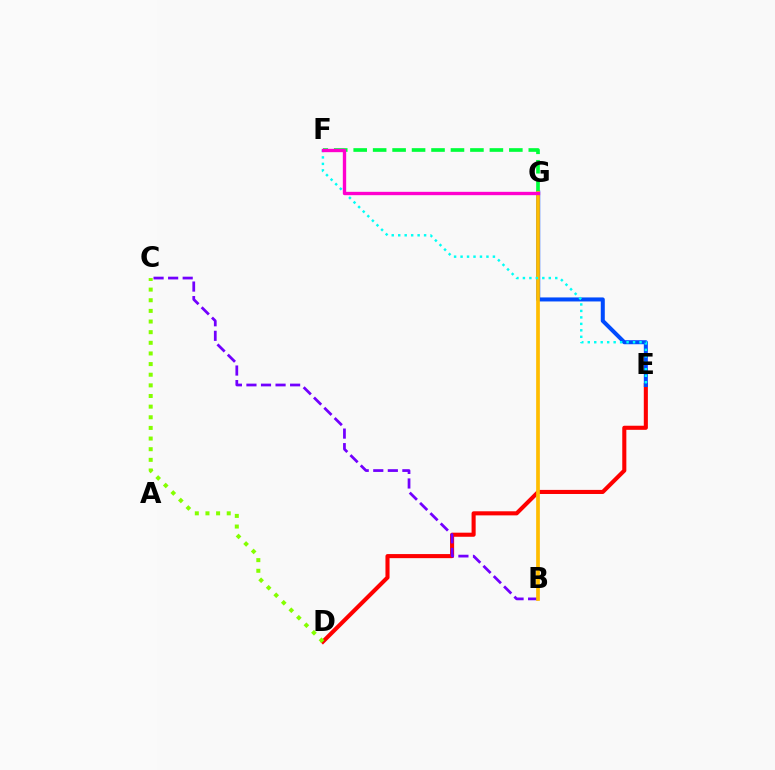{('D', 'E'): [{'color': '#ff0000', 'line_style': 'solid', 'thickness': 2.94}], ('E', 'G'): [{'color': '#004bff', 'line_style': 'solid', 'thickness': 2.89}], ('B', 'C'): [{'color': '#7200ff', 'line_style': 'dashed', 'thickness': 1.98}], ('F', 'G'): [{'color': '#00ff39', 'line_style': 'dashed', 'thickness': 2.64}, {'color': '#ff00cf', 'line_style': 'solid', 'thickness': 2.41}], ('C', 'D'): [{'color': '#84ff00', 'line_style': 'dotted', 'thickness': 2.89}], ('B', 'G'): [{'color': '#ffbd00', 'line_style': 'solid', 'thickness': 2.67}], ('E', 'F'): [{'color': '#00fff6', 'line_style': 'dotted', 'thickness': 1.76}]}